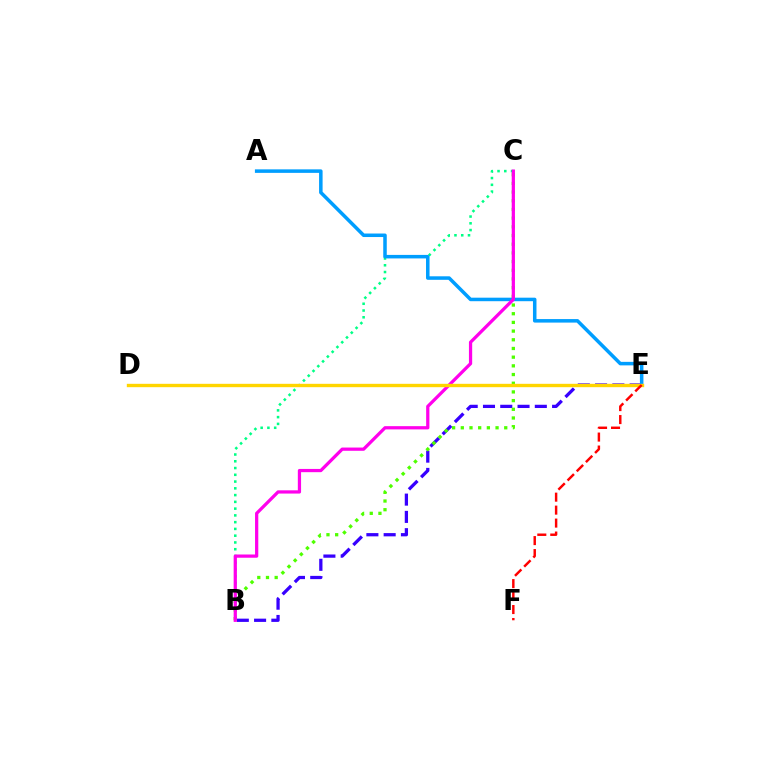{('B', 'E'): [{'color': '#3700ff', 'line_style': 'dashed', 'thickness': 2.35}], ('B', 'C'): [{'color': '#00ff86', 'line_style': 'dotted', 'thickness': 1.84}, {'color': '#4fff00', 'line_style': 'dotted', 'thickness': 2.36}, {'color': '#ff00ed', 'line_style': 'solid', 'thickness': 2.33}], ('A', 'E'): [{'color': '#009eff', 'line_style': 'solid', 'thickness': 2.53}], ('D', 'E'): [{'color': '#ffd500', 'line_style': 'solid', 'thickness': 2.43}], ('E', 'F'): [{'color': '#ff0000', 'line_style': 'dashed', 'thickness': 1.76}]}